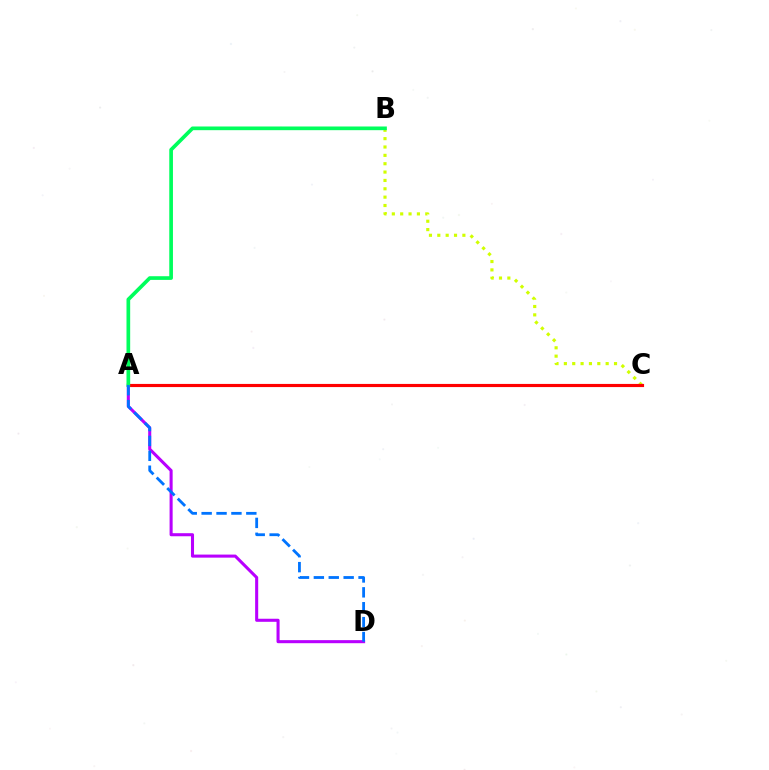{('B', 'C'): [{'color': '#d1ff00', 'line_style': 'dotted', 'thickness': 2.27}], ('A', 'D'): [{'color': '#b900ff', 'line_style': 'solid', 'thickness': 2.2}, {'color': '#0074ff', 'line_style': 'dashed', 'thickness': 2.02}], ('A', 'C'): [{'color': '#ff0000', 'line_style': 'solid', 'thickness': 2.27}], ('A', 'B'): [{'color': '#00ff5c', 'line_style': 'solid', 'thickness': 2.65}]}